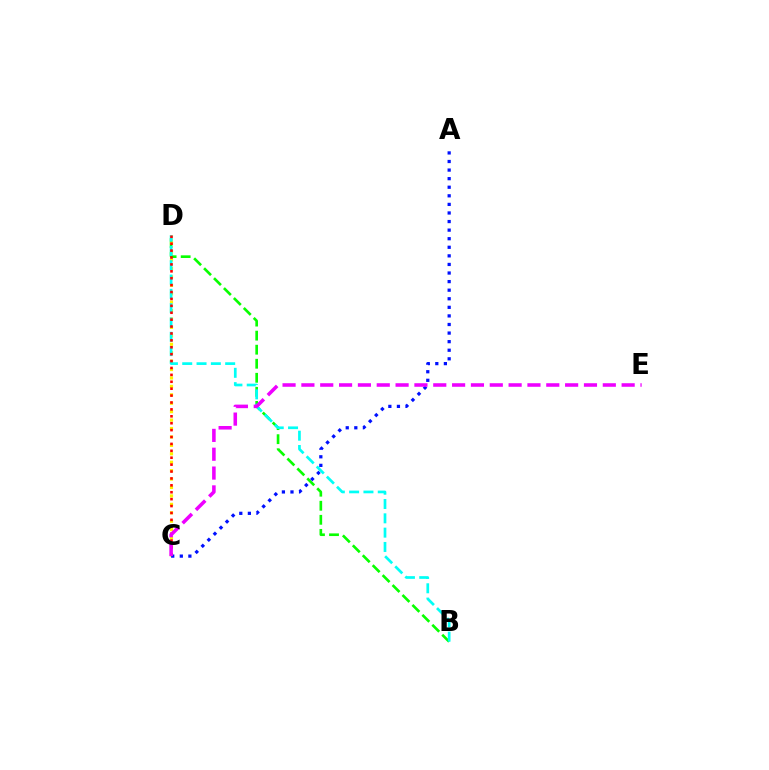{('B', 'D'): [{'color': '#08ff00', 'line_style': 'dashed', 'thickness': 1.91}, {'color': '#00fff6', 'line_style': 'dashed', 'thickness': 1.94}], ('C', 'D'): [{'color': '#fcf500', 'line_style': 'dotted', 'thickness': 2.29}, {'color': '#ff0000', 'line_style': 'dotted', 'thickness': 1.88}], ('A', 'C'): [{'color': '#0010ff', 'line_style': 'dotted', 'thickness': 2.33}], ('C', 'E'): [{'color': '#ee00ff', 'line_style': 'dashed', 'thickness': 2.56}]}